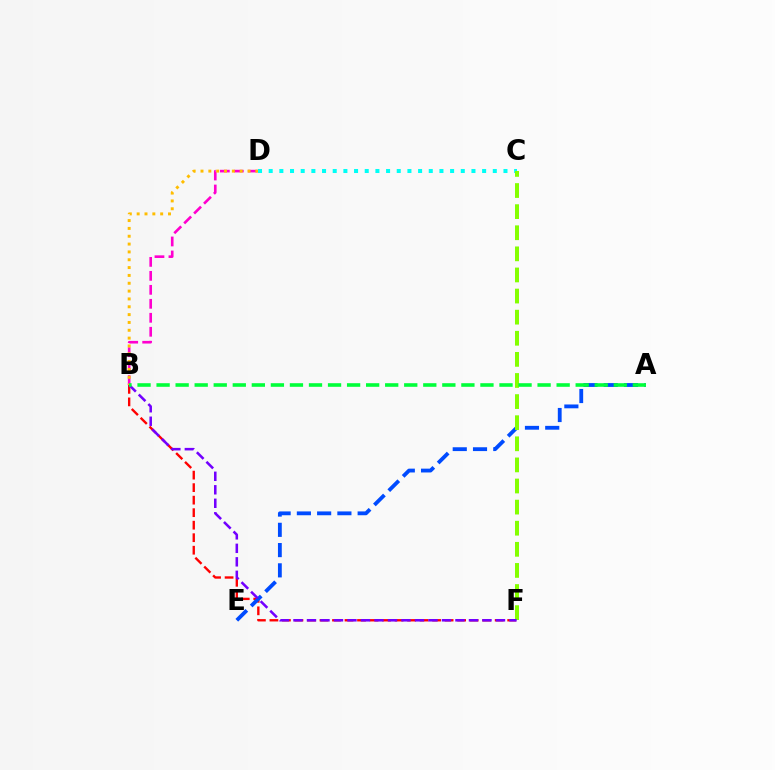{('B', 'D'): [{'color': '#ff00cf', 'line_style': 'dashed', 'thickness': 1.9}, {'color': '#ffbd00', 'line_style': 'dotted', 'thickness': 2.13}], ('B', 'F'): [{'color': '#ff0000', 'line_style': 'dashed', 'thickness': 1.7}, {'color': '#7200ff', 'line_style': 'dashed', 'thickness': 1.83}], ('C', 'D'): [{'color': '#00fff6', 'line_style': 'dotted', 'thickness': 2.9}], ('A', 'E'): [{'color': '#004bff', 'line_style': 'dashed', 'thickness': 2.75}], ('C', 'F'): [{'color': '#84ff00', 'line_style': 'dashed', 'thickness': 2.87}], ('A', 'B'): [{'color': '#00ff39', 'line_style': 'dashed', 'thickness': 2.59}]}